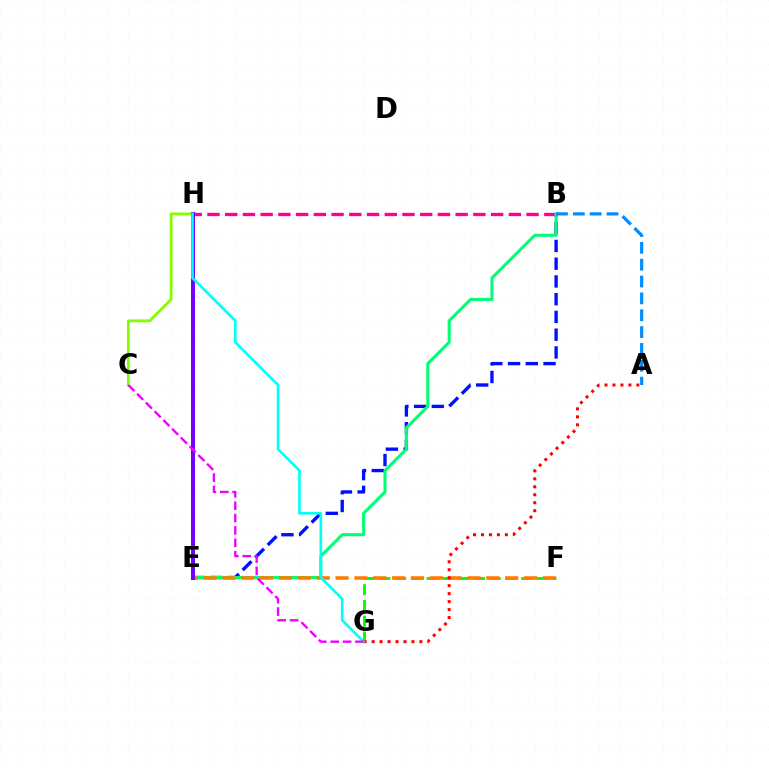{('E', 'H'): [{'color': '#fcf500', 'line_style': 'solid', 'thickness': 1.78}, {'color': '#7200ff', 'line_style': 'solid', 'thickness': 2.85}], ('B', 'E'): [{'color': '#0010ff', 'line_style': 'dashed', 'thickness': 2.41}, {'color': '#00ff74', 'line_style': 'solid', 'thickness': 2.21}], ('B', 'H'): [{'color': '#ff0094', 'line_style': 'dashed', 'thickness': 2.41}], ('F', 'G'): [{'color': '#08ff00', 'line_style': 'dashed', 'thickness': 2.14}], ('A', 'B'): [{'color': '#008cff', 'line_style': 'dashed', 'thickness': 2.29}], ('E', 'F'): [{'color': '#ff7c00', 'line_style': 'dashed', 'thickness': 2.56}], ('A', 'G'): [{'color': '#ff0000', 'line_style': 'dotted', 'thickness': 2.17}], ('C', 'H'): [{'color': '#84ff00', 'line_style': 'solid', 'thickness': 2.05}], ('G', 'H'): [{'color': '#00fff6', 'line_style': 'solid', 'thickness': 1.88}], ('C', 'G'): [{'color': '#ee00ff', 'line_style': 'dashed', 'thickness': 1.68}]}